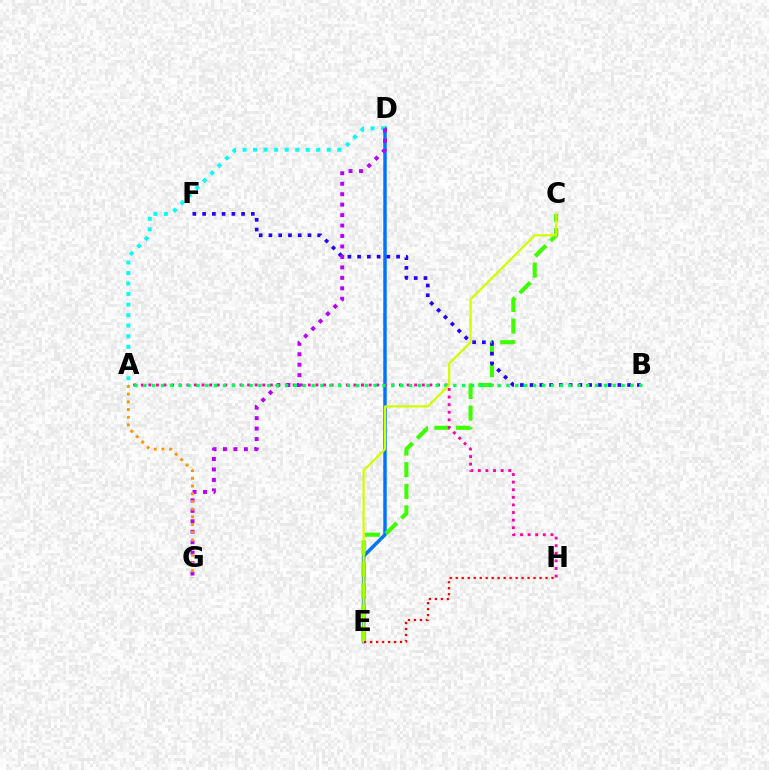{('D', 'E'): [{'color': '#0074ff', 'line_style': 'solid', 'thickness': 2.49}], ('A', 'D'): [{'color': '#00fff6', 'line_style': 'dotted', 'thickness': 2.86}], ('C', 'E'): [{'color': '#3dff00', 'line_style': 'dashed', 'thickness': 2.94}, {'color': '#d1ff00', 'line_style': 'solid', 'thickness': 1.61}], ('B', 'F'): [{'color': '#2500ff', 'line_style': 'dotted', 'thickness': 2.65}], ('A', 'H'): [{'color': '#ff00ac', 'line_style': 'dotted', 'thickness': 2.06}], ('D', 'G'): [{'color': '#b900ff', 'line_style': 'dotted', 'thickness': 2.84}], ('A', 'B'): [{'color': '#00ff5c', 'line_style': 'dotted', 'thickness': 2.41}], ('A', 'G'): [{'color': '#ff9400', 'line_style': 'dotted', 'thickness': 2.09}], ('E', 'H'): [{'color': '#ff0000', 'line_style': 'dotted', 'thickness': 1.63}]}